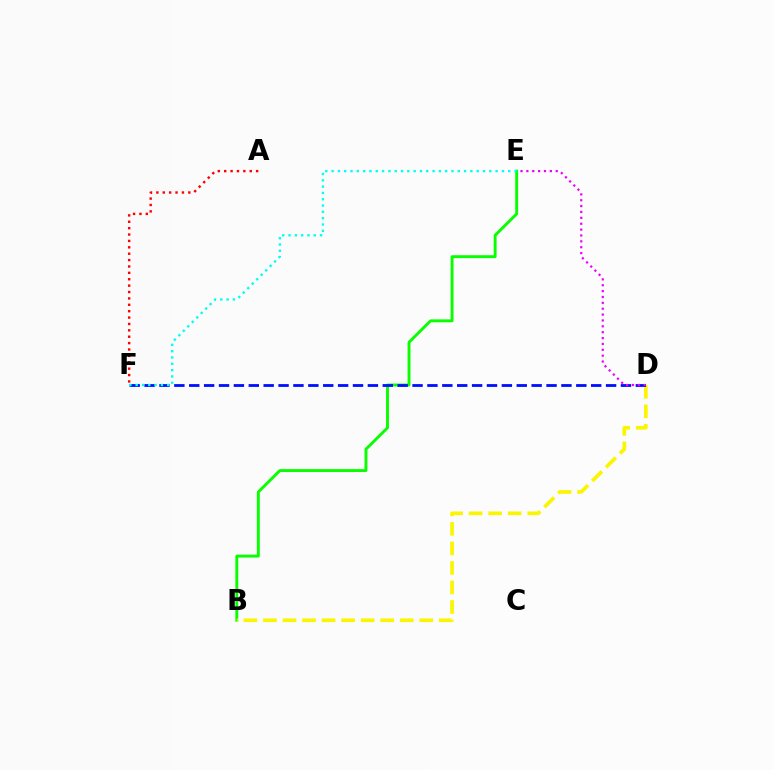{('B', 'E'): [{'color': '#08ff00', 'line_style': 'solid', 'thickness': 2.09}], ('A', 'F'): [{'color': '#ff0000', 'line_style': 'dotted', 'thickness': 1.74}], ('B', 'D'): [{'color': '#fcf500', 'line_style': 'dashed', 'thickness': 2.65}], ('D', 'F'): [{'color': '#0010ff', 'line_style': 'dashed', 'thickness': 2.02}], ('D', 'E'): [{'color': '#ee00ff', 'line_style': 'dotted', 'thickness': 1.6}], ('E', 'F'): [{'color': '#00fff6', 'line_style': 'dotted', 'thickness': 1.71}]}